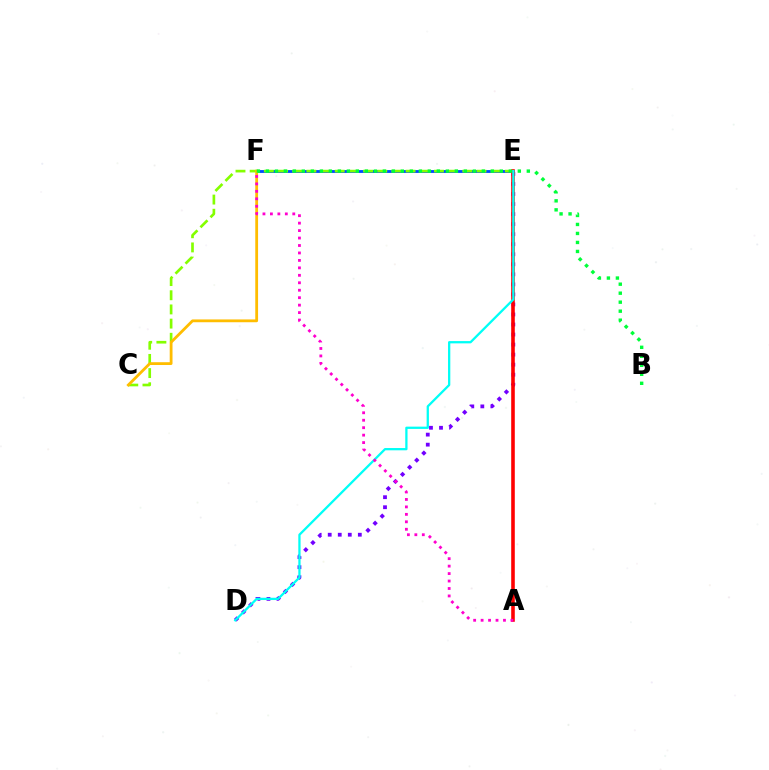{('D', 'E'): [{'color': '#7200ff', 'line_style': 'dotted', 'thickness': 2.73}, {'color': '#00fff6', 'line_style': 'solid', 'thickness': 1.64}], ('E', 'F'): [{'color': '#004bff', 'line_style': 'solid', 'thickness': 2.05}], ('C', 'E'): [{'color': '#84ff00', 'line_style': 'dashed', 'thickness': 1.93}], ('C', 'F'): [{'color': '#ffbd00', 'line_style': 'solid', 'thickness': 2.01}], ('A', 'E'): [{'color': '#ff0000', 'line_style': 'solid', 'thickness': 2.58}], ('B', 'F'): [{'color': '#00ff39', 'line_style': 'dotted', 'thickness': 2.44}], ('A', 'F'): [{'color': '#ff00cf', 'line_style': 'dotted', 'thickness': 2.03}]}